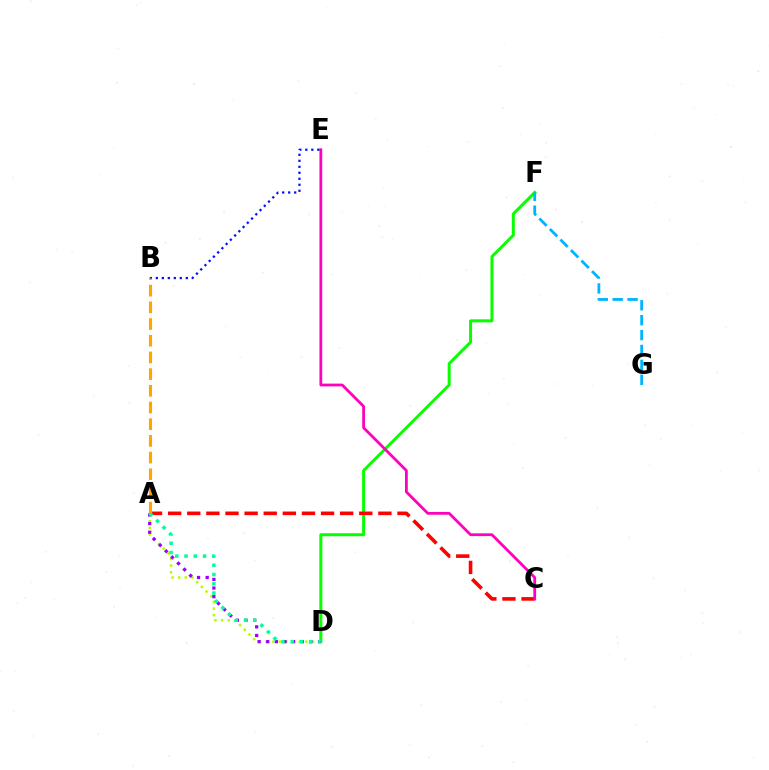{('D', 'F'): [{'color': '#08ff00', 'line_style': 'solid', 'thickness': 2.16}], ('F', 'G'): [{'color': '#00b5ff', 'line_style': 'dashed', 'thickness': 2.02}], ('A', 'C'): [{'color': '#ff0000', 'line_style': 'dashed', 'thickness': 2.6}], ('A', 'D'): [{'color': '#b3ff00', 'line_style': 'dotted', 'thickness': 1.81}, {'color': '#9b00ff', 'line_style': 'dotted', 'thickness': 2.34}, {'color': '#00ff9d', 'line_style': 'dotted', 'thickness': 2.52}], ('C', 'E'): [{'color': '#ff00bd', 'line_style': 'solid', 'thickness': 2.0}], ('B', 'E'): [{'color': '#0010ff', 'line_style': 'dotted', 'thickness': 1.63}], ('A', 'B'): [{'color': '#ffa500', 'line_style': 'dashed', 'thickness': 2.27}]}